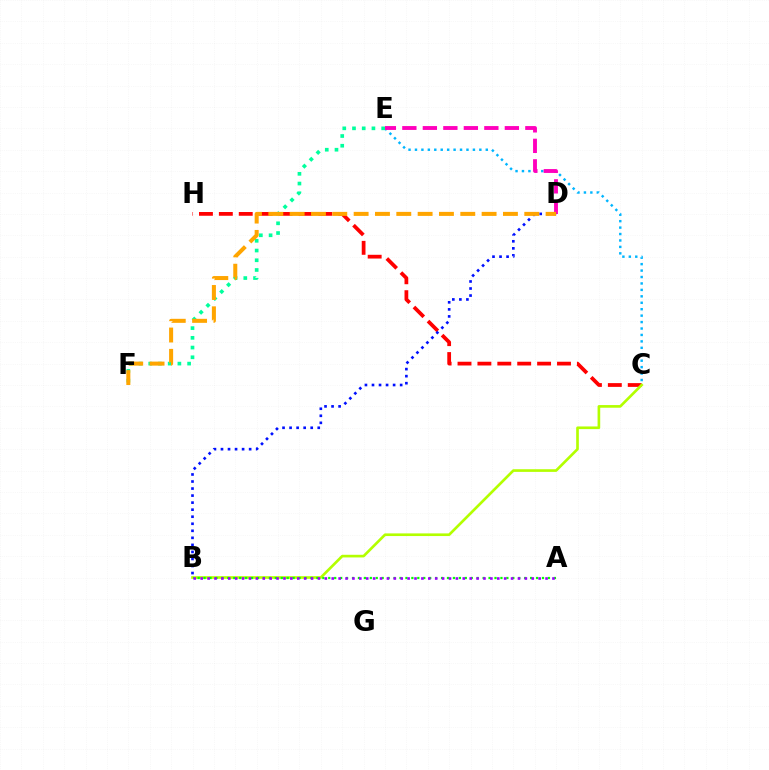{('C', 'E'): [{'color': '#00b5ff', 'line_style': 'dotted', 'thickness': 1.75}], ('C', 'H'): [{'color': '#ff0000', 'line_style': 'dashed', 'thickness': 2.7}], ('D', 'E'): [{'color': '#ff00bd', 'line_style': 'dashed', 'thickness': 2.78}], ('E', 'F'): [{'color': '#00ff9d', 'line_style': 'dotted', 'thickness': 2.64}], ('B', 'C'): [{'color': '#b3ff00', 'line_style': 'solid', 'thickness': 1.91}], ('B', 'D'): [{'color': '#0010ff', 'line_style': 'dotted', 'thickness': 1.91}], ('D', 'F'): [{'color': '#ffa500', 'line_style': 'dashed', 'thickness': 2.9}], ('A', 'B'): [{'color': '#08ff00', 'line_style': 'dotted', 'thickness': 1.61}, {'color': '#9b00ff', 'line_style': 'dotted', 'thickness': 1.87}]}